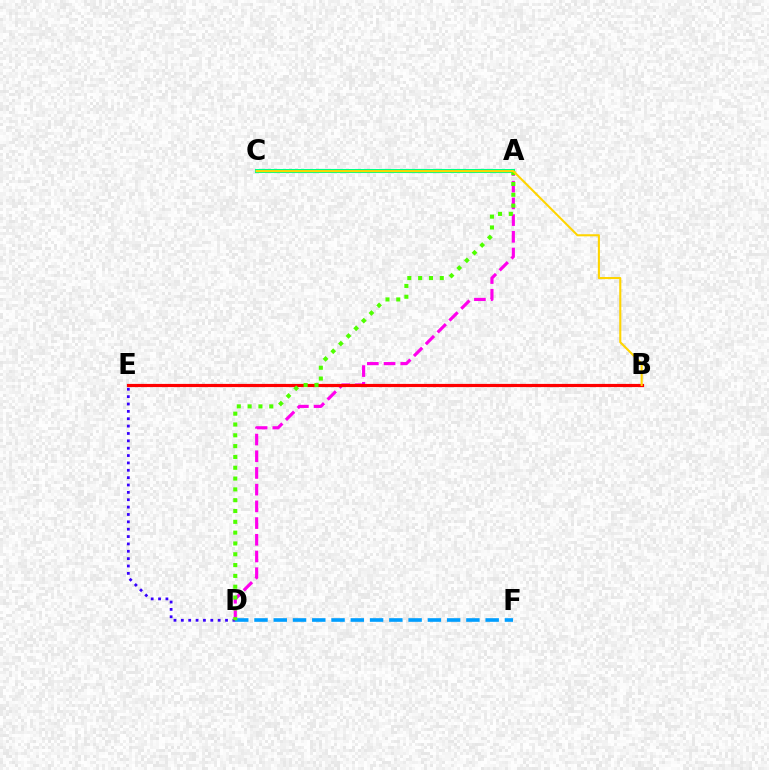{('D', 'E'): [{'color': '#3700ff', 'line_style': 'dotted', 'thickness': 2.0}], ('A', 'D'): [{'color': '#ff00ed', 'line_style': 'dashed', 'thickness': 2.27}, {'color': '#4fff00', 'line_style': 'dotted', 'thickness': 2.94}], ('B', 'E'): [{'color': '#ff0000', 'line_style': 'solid', 'thickness': 2.29}], ('A', 'C'): [{'color': '#00ff86', 'line_style': 'solid', 'thickness': 2.94}], ('D', 'F'): [{'color': '#009eff', 'line_style': 'dashed', 'thickness': 2.62}], ('B', 'C'): [{'color': '#ffd500', 'line_style': 'solid', 'thickness': 1.51}]}